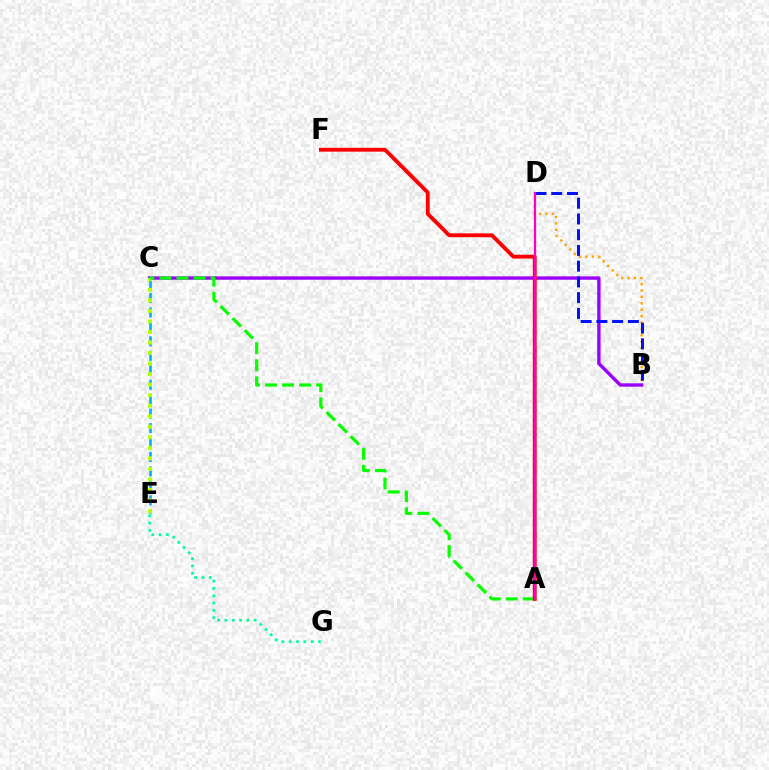{('C', 'E'): [{'color': '#00b5ff', 'line_style': 'dashed', 'thickness': 1.96}, {'color': '#b3ff00', 'line_style': 'dotted', 'thickness': 2.86}], ('B', 'C'): [{'color': '#9b00ff', 'line_style': 'solid', 'thickness': 2.43}], ('A', 'C'): [{'color': '#08ff00', 'line_style': 'dashed', 'thickness': 2.32}], ('B', 'D'): [{'color': '#ffa500', 'line_style': 'dotted', 'thickness': 1.73}, {'color': '#0010ff', 'line_style': 'dashed', 'thickness': 2.14}], ('E', 'G'): [{'color': '#00ff9d', 'line_style': 'dotted', 'thickness': 1.99}], ('A', 'F'): [{'color': '#ff0000', 'line_style': 'solid', 'thickness': 2.78}], ('A', 'D'): [{'color': '#ff00bd', 'line_style': 'solid', 'thickness': 1.62}]}